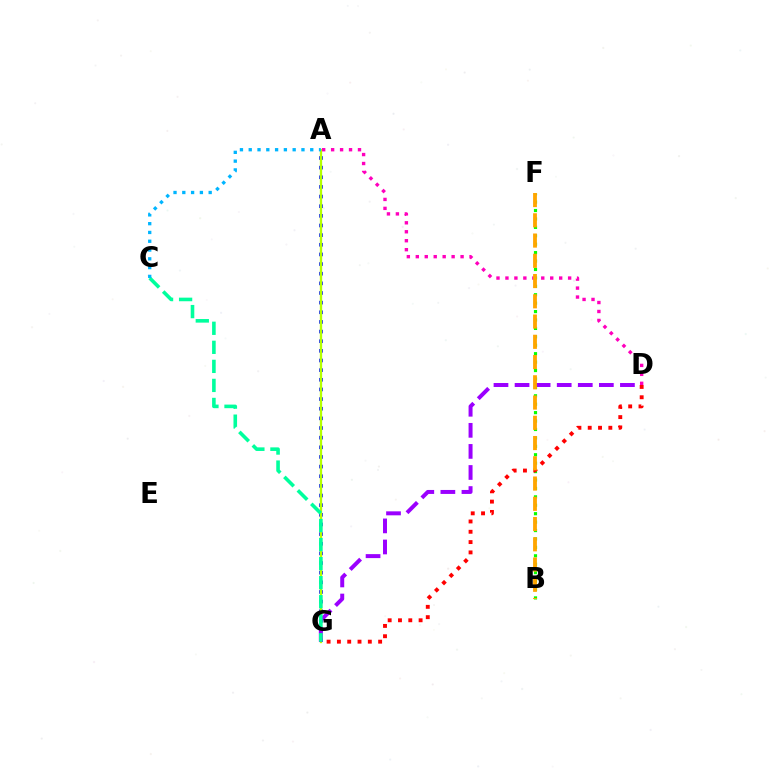{('A', 'G'): [{'color': '#0010ff', 'line_style': 'dotted', 'thickness': 2.62}, {'color': '#b3ff00', 'line_style': 'solid', 'thickness': 1.66}], ('D', 'G'): [{'color': '#9b00ff', 'line_style': 'dashed', 'thickness': 2.86}, {'color': '#ff0000', 'line_style': 'dotted', 'thickness': 2.8}], ('C', 'G'): [{'color': '#00ff9d', 'line_style': 'dashed', 'thickness': 2.59}], ('A', 'D'): [{'color': '#ff00bd', 'line_style': 'dotted', 'thickness': 2.43}], ('A', 'C'): [{'color': '#00b5ff', 'line_style': 'dotted', 'thickness': 2.39}], ('B', 'F'): [{'color': '#08ff00', 'line_style': 'dotted', 'thickness': 2.29}, {'color': '#ffa500', 'line_style': 'dashed', 'thickness': 2.75}]}